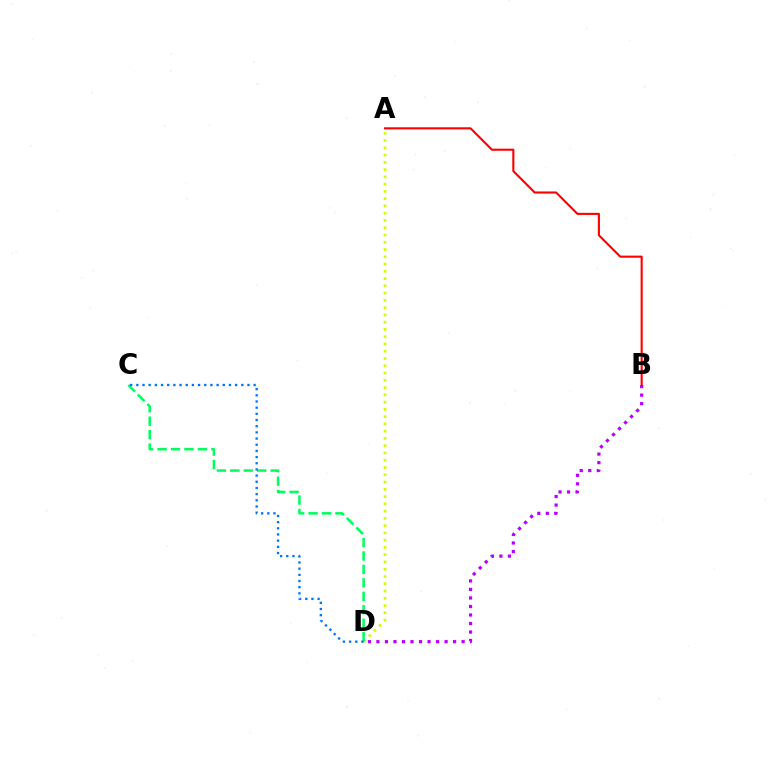{('A', 'D'): [{'color': '#d1ff00', 'line_style': 'dotted', 'thickness': 1.97}], ('B', 'D'): [{'color': '#b900ff', 'line_style': 'dotted', 'thickness': 2.32}], ('C', 'D'): [{'color': '#00ff5c', 'line_style': 'dashed', 'thickness': 1.83}, {'color': '#0074ff', 'line_style': 'dotted', 'thickness': 1.68}], ('A', 'B'): [{'color': '#ff0000', 'line_style': 'solid', 'thickness': 1.52}]}